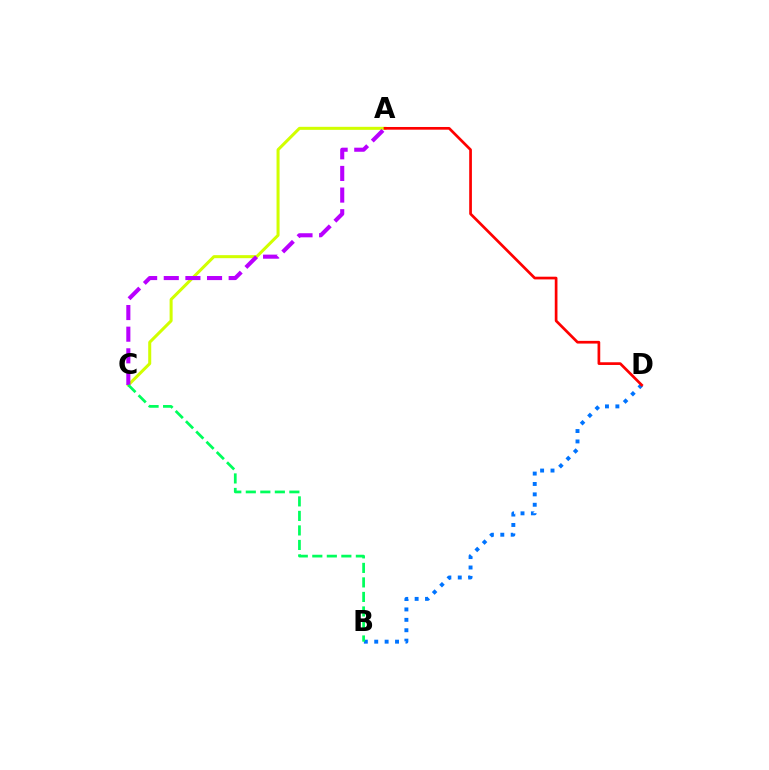{('B', 'D'): [{'color': '#0074ff', 'line_style': 'dotted', 'thickness': 2.83}], ('A', 'C'): [{'color': '#d1ff00', 'line_style': 'solid', 'thickness': 2.18}, {'color': '#b900ff', 'line_style': 'dashed', 'thickness': 2.94}], ('B', 'C'): [{'color': '#00ff5c', 'line_style': 'dashed', 'thickness': 1.97}], ('A', 'D'): [{'color': '#ff0000', 'line_style': 'solid', 'thickness': 1.94}]}